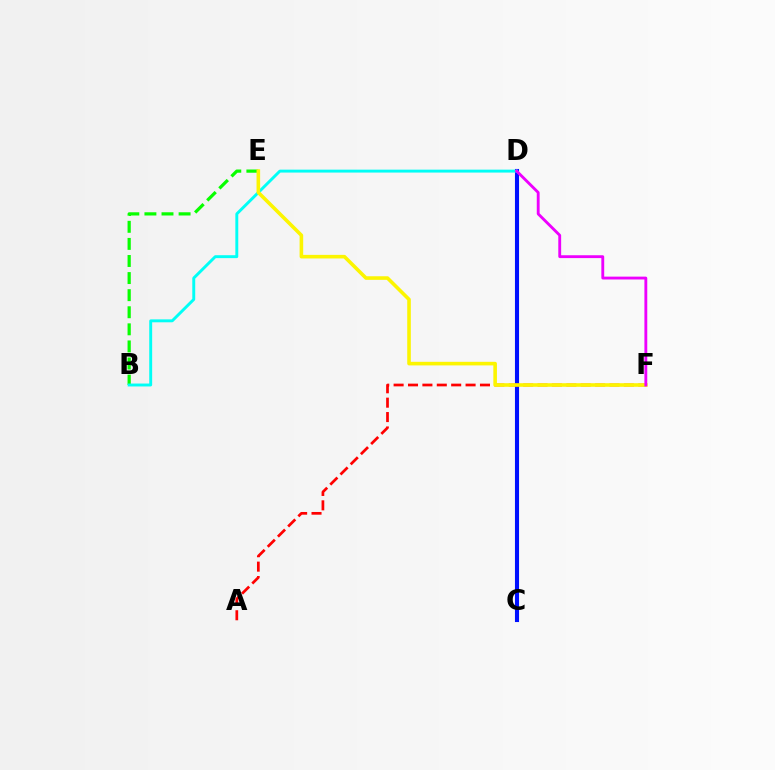{('C', 'D'): [{'color': '#0010ff', 'line_style': 'solid', 'thickness': 2.94}], ('A', 'F'): [{'color': '#ff0000', 'line_style': 'dashed', 'thickness': 1.96}], ('B', 'E'): [{'color': '#08ff00', 'line_style': 'dashed', 'thickness': 2.32}], ('B', 'D'): [{'color': '#00fff6', 'line_style': 'solid', 'thickness': 2.1}], ('E', 'F'): [{'color': '#fcf500', 'line_style': 'solid', 'thickness': 2.59}], ('D', 'F'): [{'color': '#ee00ff', 'line_style': 'solid', 'thickness': 2.05}]}